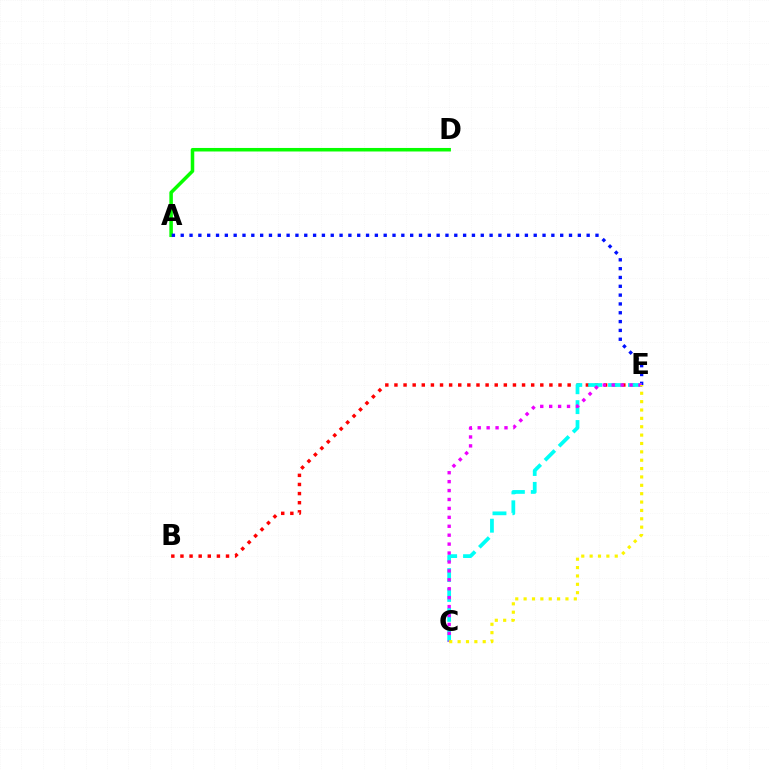{('B', 'E'): [{'color': '#ff0000', 'line_style': 'dotted', 'thickness': 2.48}], ('A', 'D'): [{'color': '#08ff00', 'line_style': 'solid', 'thickness': 2.54}], ('A', 'E'): [{'color': '#0010ff', 'line_style': 'dotted', 'thickness': 2.4}], ('C', 'E'): [{'color': '#00fff6', 'line_style': 'dashed', 'thickness': 2.7}, {'color': '#ee00ff', 'line_style': 'dotted', 'thickness': 2.42}, {'color': '#fcf500', 'line_style': 'dotted', 'thickness': 2.27}]}